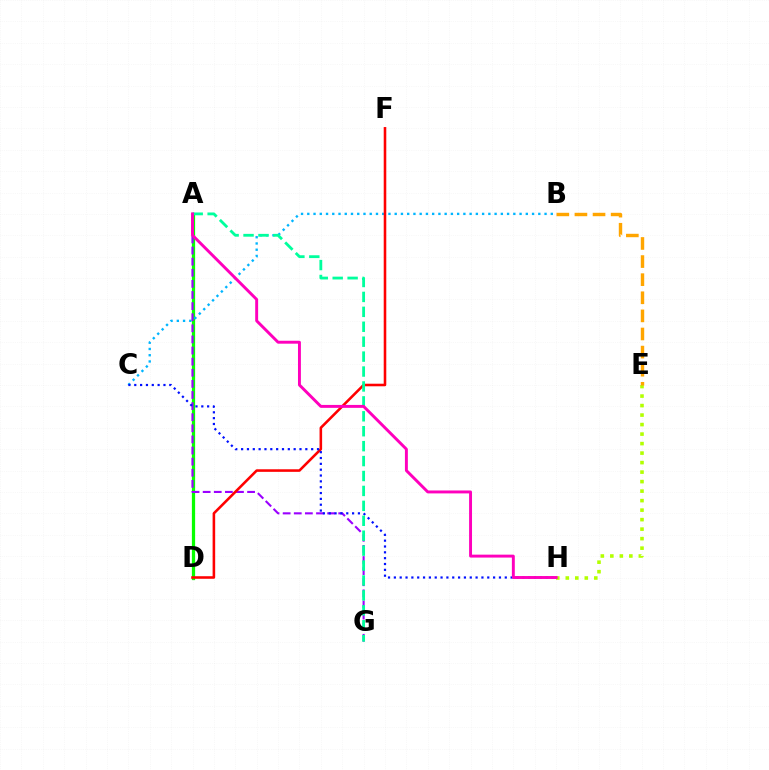{('A', 'D'): [{'color': '#08ff00', 'line_style': 'solid', 'thickness': 2.34}], ('B', 'C'): [{'color': '#00b5ff', 'line_style': 'dotted', 'thickness': 1.7}], ('A', 'G'): [{'color': '#9b00ff', 'line_style': 'dashed', 'thickness': 1.51}, {'color': '#00ff9d', 'line_style': 'dashed', 'thickness': 2.03}], ('E', 'H'): [{'color': '#b3ff00', 'line_style': 'dotted', 'thickness': 2.58}], ('D', 'F'): [{'color': '#ff0000', 'line_style': 'solid', 'thickness': 1.85}], ('C', 'H'): [{'color': '#0010ff', 'line_style': 'dotted', 'thickness': 1.59}], ('B', 'E'): [{'color': '#ffa500', 'line_style': 'dashed', 'thickness': 2.46}], ('A', 'H'): [{'color': '#ff00bd', 'line_style': 'solid', 'thickness': 2.11}]}